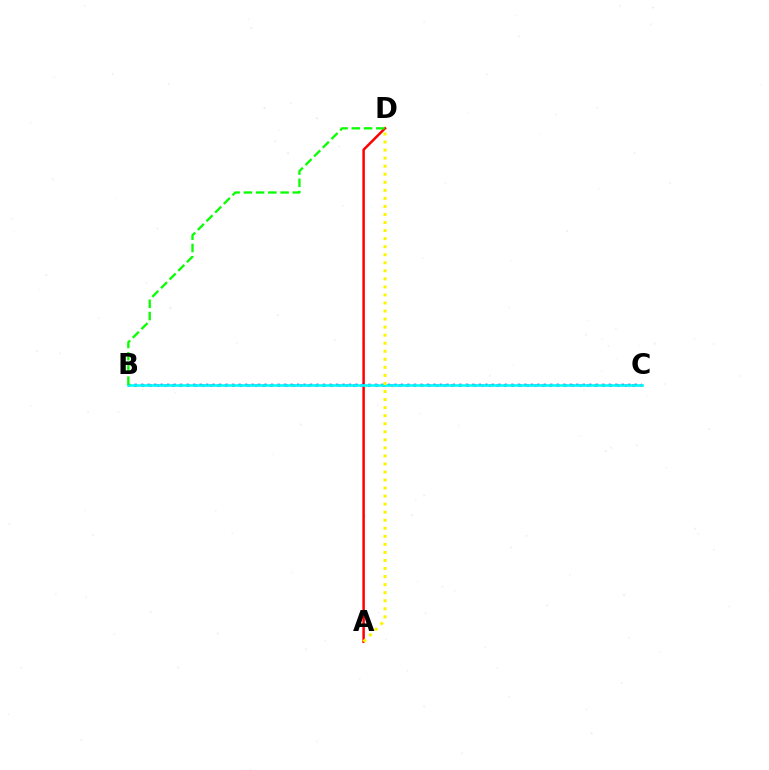{('A', 'D'): [{'color': '#ff0000', 'line_style': 'solid', 'thickness': 1.8}, {'color': '#fcf500', 'line_style': 'dotted', 'thickness': 2.19}], ('B', 'C'): [{'color': '#0010ff', 'line_style': 'dotted', 'thickness': 1.76}, {'color': '#ee00ff', 'line_style': 'dotted', 'thickness': 2.05}, {'color': '#00fff6', 'line_style': 'solid', 'thickness': 1.89}], ('B', 'D'): [{'color': '#08ff00', 'line_style': 'dashed', 'thickness': 1.66}]}